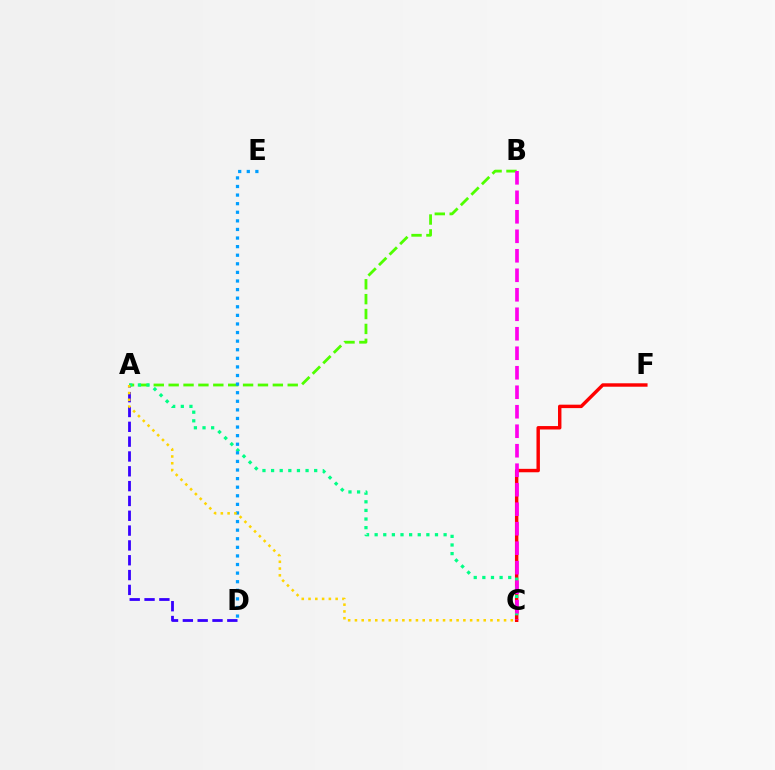{('C', 'F'): [{'color': '#ff0000', 'line_style': 'solid', 'thickness': 2.47}], ('A', 'B'): [{'color': '#4fff00', 'line_style': 'dashed', 'thickness': 2.02}], ('A', 'D'): [{'color': '#3700ff', 'line_style': 'dashed', 'thickness': 2.01}], ('A', 'C'): [{'color': '#00ff86', 'line_style': 'dotted', 'thickness': 2.34}, {'color': '#ffd500', 'line_style': 'dotted', 'thickness': 1.84}], ('B', 'C'): [{'color': '#ff00ed', 'line_style': 'dashed', 'thickness': 2.65}], ('D', 'E'): [{'color': '#009eff', 'line_style': 'dotted', 'thickness': 2.33}]}